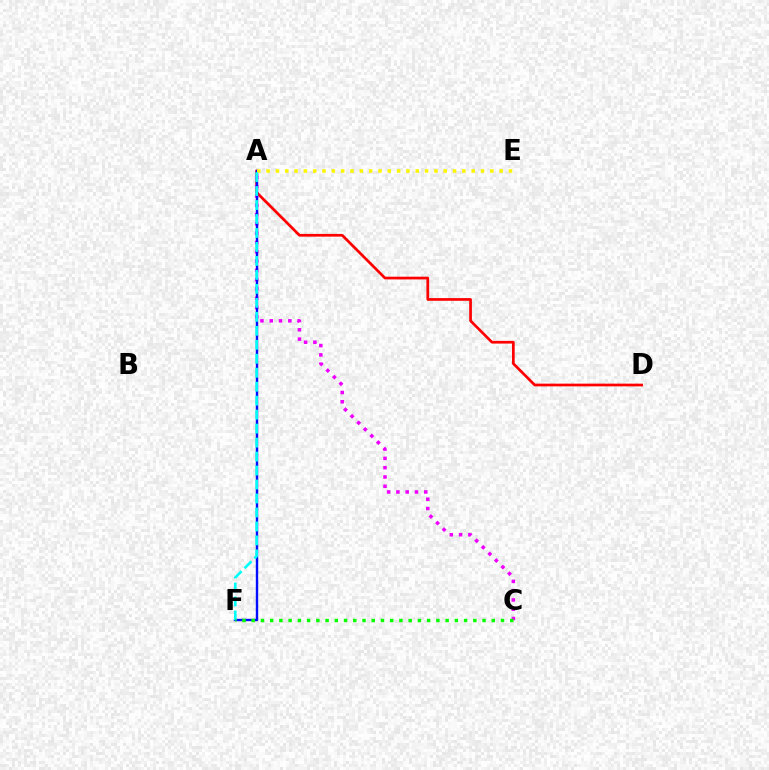{('A', 'D'): [{'color': '#ff0000', 'line_style': 'solid', 'thickness': 1.96}], ('A', 'C'): [{'color': '#ee00ff', 'line_style': 'dotted', 'thickness': 2.52}], ('A', 'F'): [{'color': '#0010ff', 'line_style': 'solid', 'thickness': 1.73}, {'color': '#00fff6', 'line_style': 'dashed', 'thickness': 1.9}], ('A', 'E'): [{'color': '#fcf500', 'line_style': 'dotted', 'thickness': 2.53}], ('C', 'F'): [{'color': '#08ff00', 'line_style': 'dotted', 'thickness': 2.51}]}